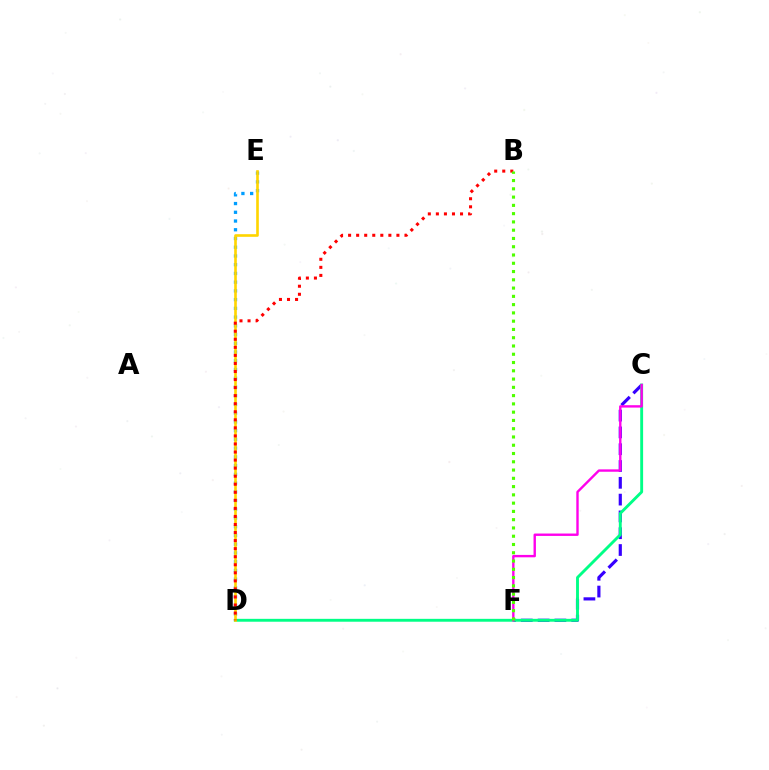{('D', 'E'): [{'color': '#009eff', 'line_style': 'dotted', 'thickness': 2.37}, {'color': '#ffd500', 'line_style': 'solid', 'thickness': 1.9}], ('C', 'F'): [{'color': '#3700ff', 'line_style': 'dashed', 'thickness': 2.28}, {'color': '#ff00ed', 'line_style': 'solid', 'thickness': 1.72}], ('C', 'D'): [{'color': '#00ff86', 'line_style': 'solid', 'thickness': 2.08}], ('B', 'D'): [{'color': '#ff0000', 'line_style': 'dotted', 'thickness': 2.19}], ('B', 'F'): [{'color': '#4fff00', 'line_style': 'dotted', 'thickness': 2.25}]}